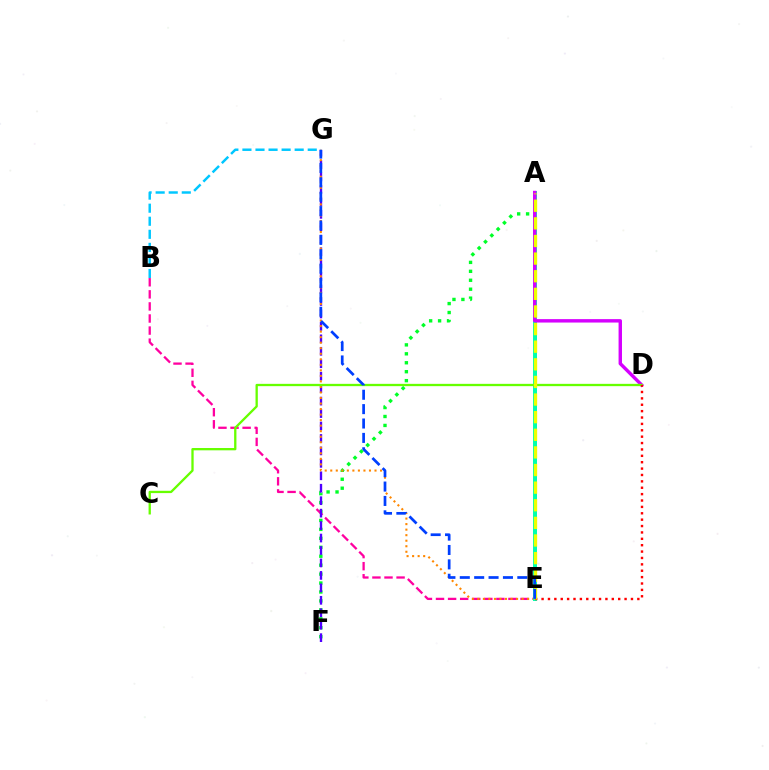{('A', 'F'): [{'color': '#00ff27', 'line_style': 'dotted', 'thickness': 2.43}], ('B', 'G'): [{'color': '#00c7ff', 'line_style': 'dashed', 'thickness': 1.77}], ('B', 'E'): [{'color': '#ff00a0', 'line_style': 'dashed', 'thickness': 1.64}], ('F', 'G'): [{'color': '#4f00ff', 'line_style': 'dashed', 'thickness': 1.69}], ('E', 'G'): [{'color': '#ff8800', 'line_style': 'dotted', 'thickness': 1.5}, {'color': '#003fff', 'line_style': 'dashed', 'thickness': 1.95}], ('A', 'E'): [{'color': '#00ffaf', 'line_style': 'solid', 'thickness': 2.86}, {'color': '#eeff00', 'line_style': 'dashed', 'thickness': 2.39}], ('A', 'D'): [{'color': '#d600ff', 'line_style': 'solid', 'thickness': 2.46}], ('C', 'D'): [{'color': '#66ff00', 'line_style': 'solid', 'thickness': 1.66}], ('D', 'E'): [{'color': '#ff0000', 'line_style': 'dotted', 'thickness': 1.73}]}